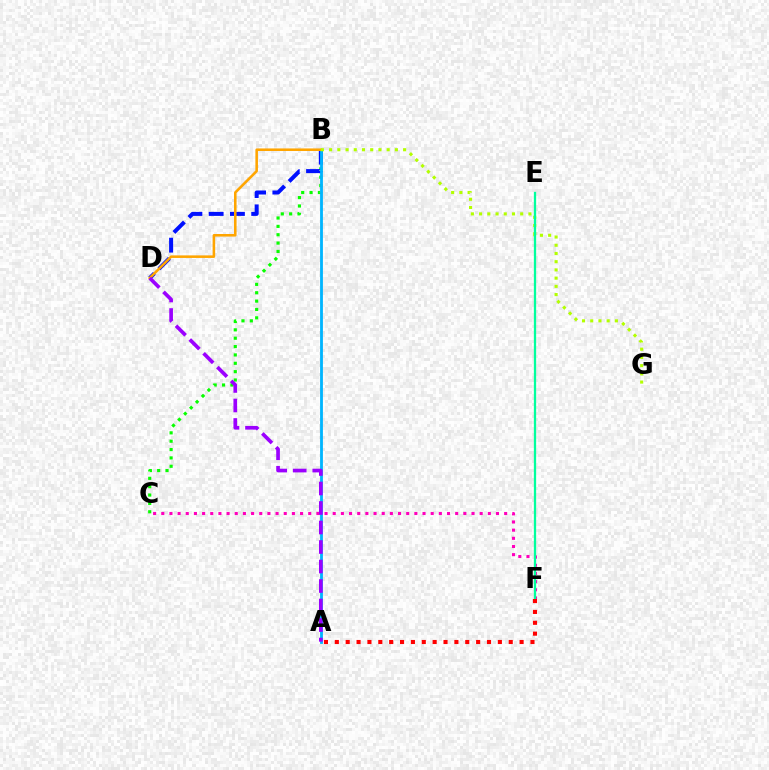{('B', 'C'): [{'color': '#08ff00', 'line_style': 'dotted', 'thickness': 2.27}], ('C', 'F'): [{'color': '#ff00bd', 'line_style': 'dotted', 'thickness': 2.22}], ('B', 'D'): [{'color': '#0010ff', 'line_style': 'dashed', 'thickness': 2.89}, {'color': '#ffa500', 'line_style': 'solid', 'thickness': 1.85}], ('A', 'B'): [{'color': '#00b5ff', 'line_style': 'solid', 'thickness': 2.03}], ('B', 'G'): [{'color': '#b3ff00', 'line_style': 'dotted', 'thickness': 2.23}], ('E', 'F'): [{'color': '#00ff9d', 'line_style': 'solid', 'thickness': 1.64}], ('A', 'D'): [{'color': '#9b00ff', 'line_style': 'dashed', 'thickness': 2.65}], ('A', 'F'): [{'color': '#ff0000', 'line_style': 'dotted', 'thickness': 2.95}]}